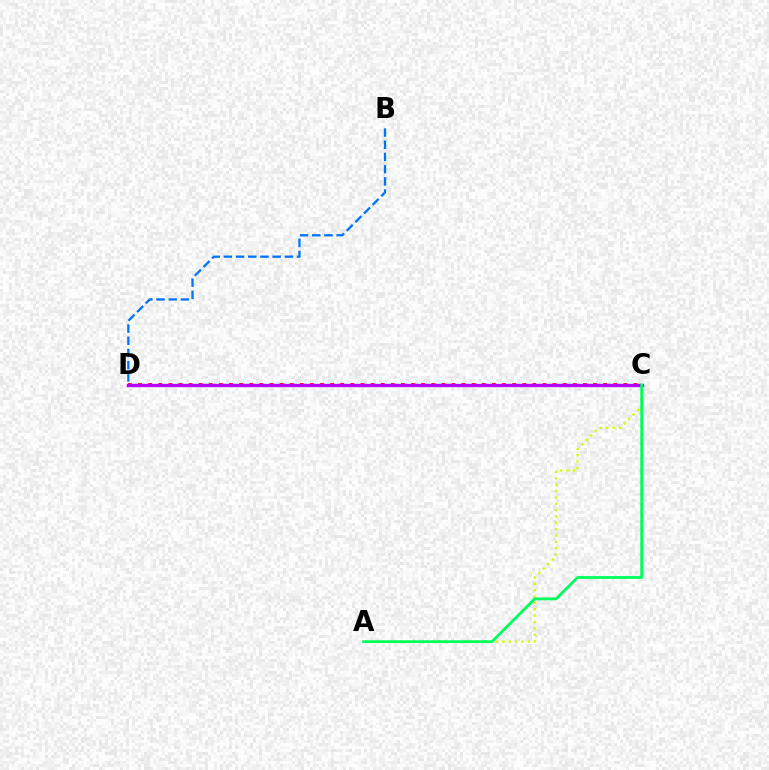{('A', 'C'): [{'color': '#d1ff00', 'line_style': 'dotted', 'thickness': 1.73}, {'color': '#00ff5c', 'line_style': 'solid', 'thickness': 2.01}], ('C', 'D'): [{'color': '#ff0000', 'line_style': 'dotted', 'thickness': 2.75}, {'color': '#b900ff', 'line_style': 'solid', 'thickness': 2.41}], ('B', 'D'): [{'color': '#0074ff', 'line_style': 'dashed', 'thickness': 1.66}]}